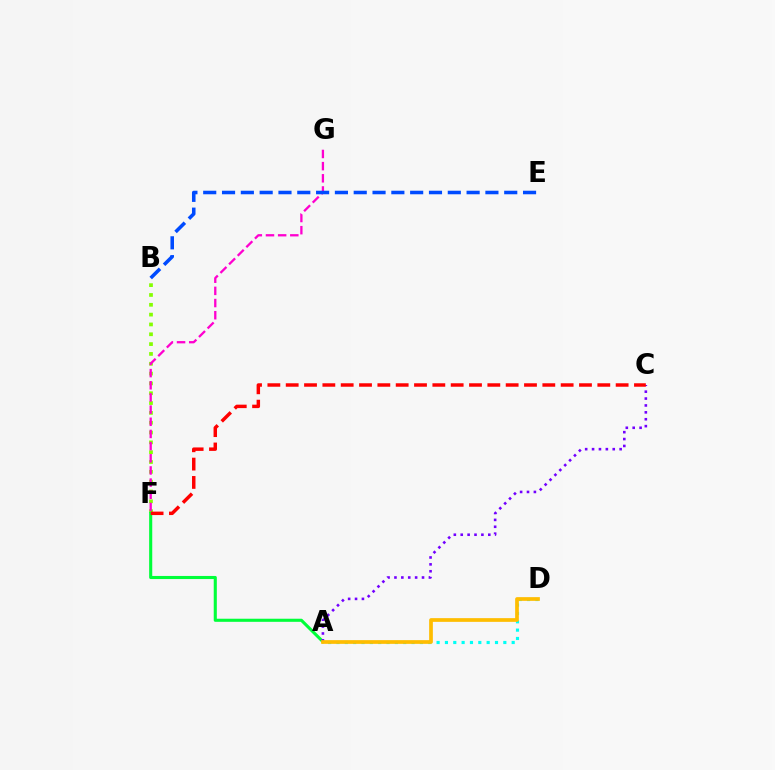{('B', 'F'): [{'color': '#84ff00', 'line_style': 'dotted', 'thickness': 2.67}], ('F', 'G'): [{'color': '#ff00cf', 'line_style': 'dashed', 'thickness': 1.65}], ('A', 'D'): [{'color': '#00fff6', 'line_style': 'dotted', 'thickness': 2.27}, {'color': '#ffbd00', 'line_style': 'solid', 'thickness': 2.67}], ('A', 'F'): [{'color': '#00ff39', 'line_style': 'solid', 'thickness': 2.23}], ('A', 'C'): [{'color': '#7200ff', 'line_style': 'dotted', 'thickness': 1.87}], ('B', 'E'): [{'color': '#004bff', 'line_style': 'dashed', 'thickness': 2.56}], ('C', 'F'): [{'color': '#ff0000', 'line_style': 'dashed', 'thickness': 2.49}]}